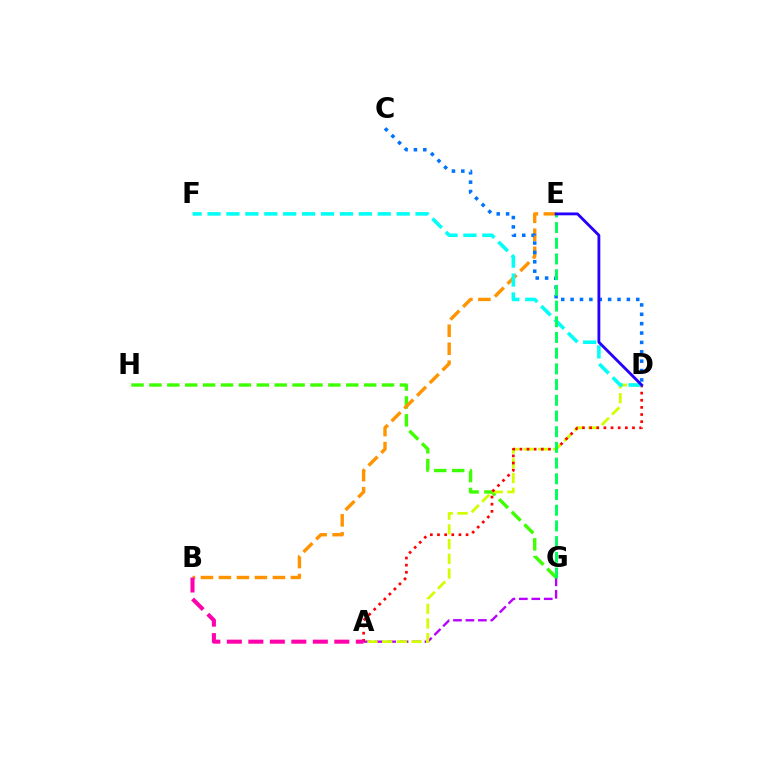{('G', 'H'): [{'color': '#3dff00', 'line_style': 'dashed', 'thickness': 2.43}], ('B', 'E'): [{'color': '#ff9400', 'line_style': 'dashed', 'thickness': 2.44}], ('A', 'G'): [{'color': '#b900ff', 'line_style': 'dashed', 'thickness': 1.69}], ('A', 'D'): [{'color': '#d1ff00', 'line_style': 'dashed', 'thickness': 2.0}, {'color': '#ff0000', 'line_style': 'dotted', 'thickness': 1.94}], ('C', 'D'): [{'color': '#0074ff', 'line_style': 'dotted', 'thickness': 2.55}], ('A', 'B'): [{'color': '#ff00ac', 'line_style': 'dashed', 'thickness': 2.92}], ('D', 'F'): [{'color': '#00fff6', 'line_style': 'dashed', 'thickness': 2.57}], ('E', 'G'): [{'color': '#00ff5c', 'line_style': 'dashed', 'thickness': 2.13}], ('D', 'E'): [{'color': '#2500ff', 'line_style': 'solid', 'thickness': 2.04}]}